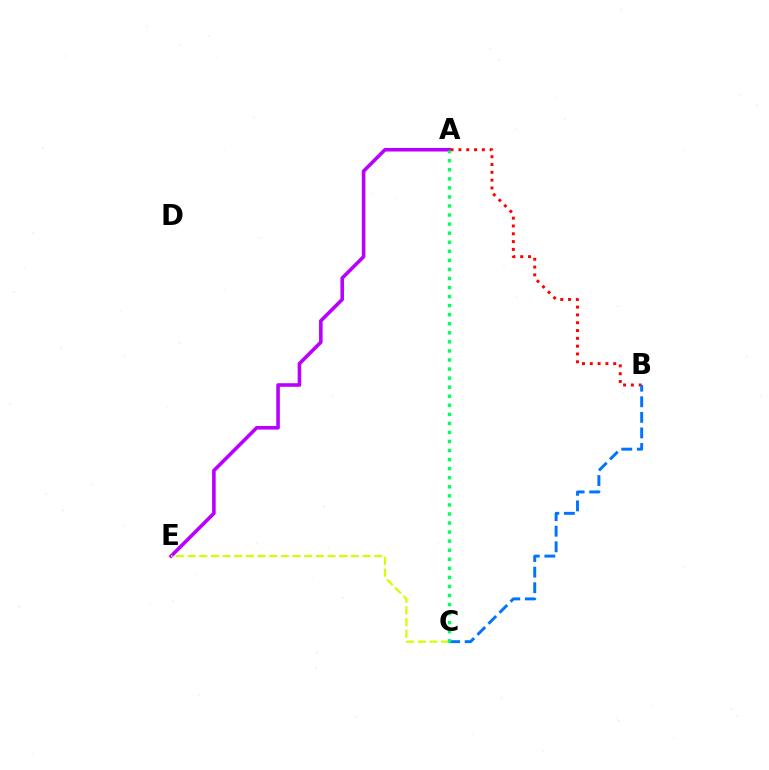{('A', 'E'): [{'color': '#b900ff', 'line_style': 'solid', 'thickness': 2.58}], ('C', 'E'): [{'color': '#d1ff00', 'line_style': 'dashed', 'thickness': 1.58}], ('A', 'B'): [{'color': '#ff0000', 'line_style': 'dotted', 'thickness': 2.12}], ('B', 'C'): [{'color': '#0074ff', 'line_style': 'dashed', 'thickness': 2.12}], ('A', 'C'): [{'color': '#00ff5c', 'line_style': 'dotted', 'thickness': 2.46}]}